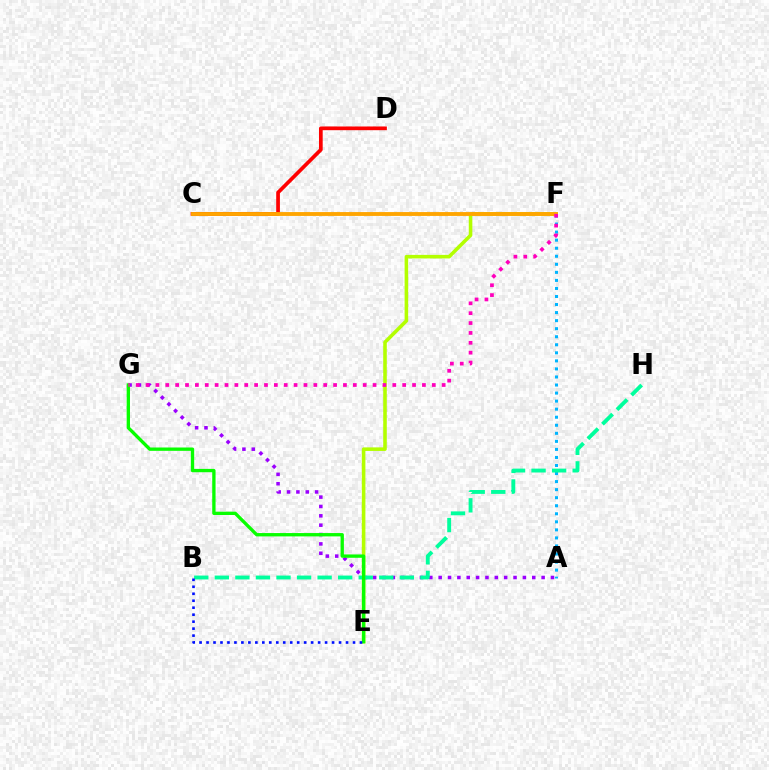{('E', 'F'): [{'color': '#b3ff00', 'line_style': 'solid', 'thickness': 2.57}], ('A', 'G'): [{'color': '#9b00ff', 'line_style': 'dotted', 'thickness': 2.54}], ('A', 'F'): [{'color': '#00b5ff', 'line_style': 'dotted', 'thickness': 2.19}], ('C', 'D'): [{'color': '#ff0000', 'line_style': 'solid', 'thickness': 2.67}], ('B', 'H'): [{'color': '#00ff9d', 'line_style': 'dashed', 'thickness': 2.79}], ('E', 'G'): [{'color': '#08ff00', 'line_style': 'solid', 'thickness': 2.4}], ('B', 'E'): [{'color': '#0010ff', 'line_style': 'dotted', 'thickness': 1.89}], ('C', 'F'): [{'color': '#ffa500', 'line_style': 'solid', 'thickness': 2.78}], ('F', 'G'): [{'color': '#ff00bd', 'line_style': 'dotted', 'thickness': 2.68}]}